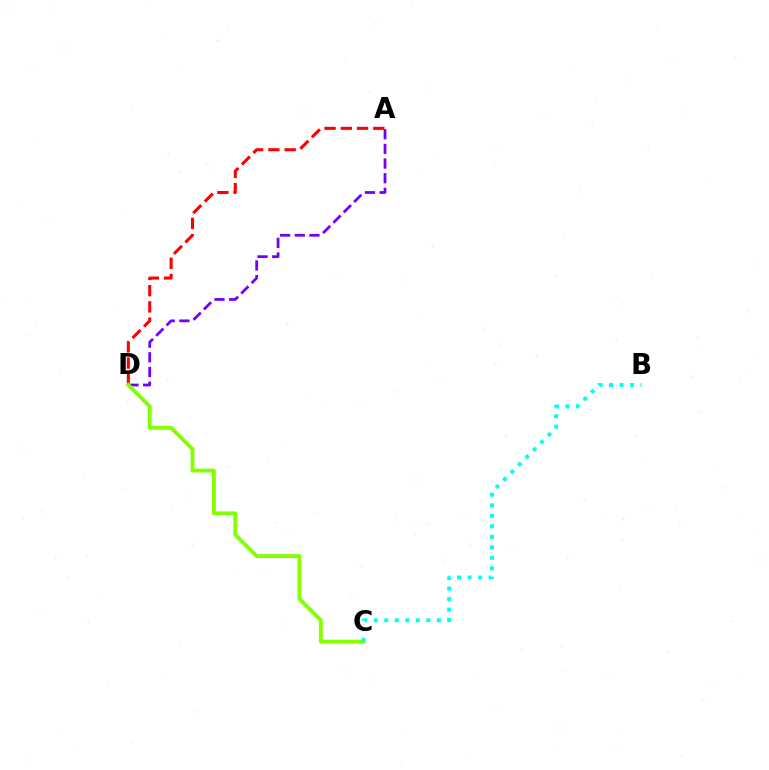{('A', 'D'): [{'color': '#ff0000', 'line_style': 'dashed', 'thickness': 2.21}, {'color': '#7200ff', 'line_style': 'dashed', 'thickness': 1.99}], ('C', 'D'): [{'color': '#84ff00', 'line_style': 'solid', 'thickness': 2.79}], ('B', 'C'): [{'color': '#00fff6', 'line_style': 'dotted', 'thickness': 2.86}]}